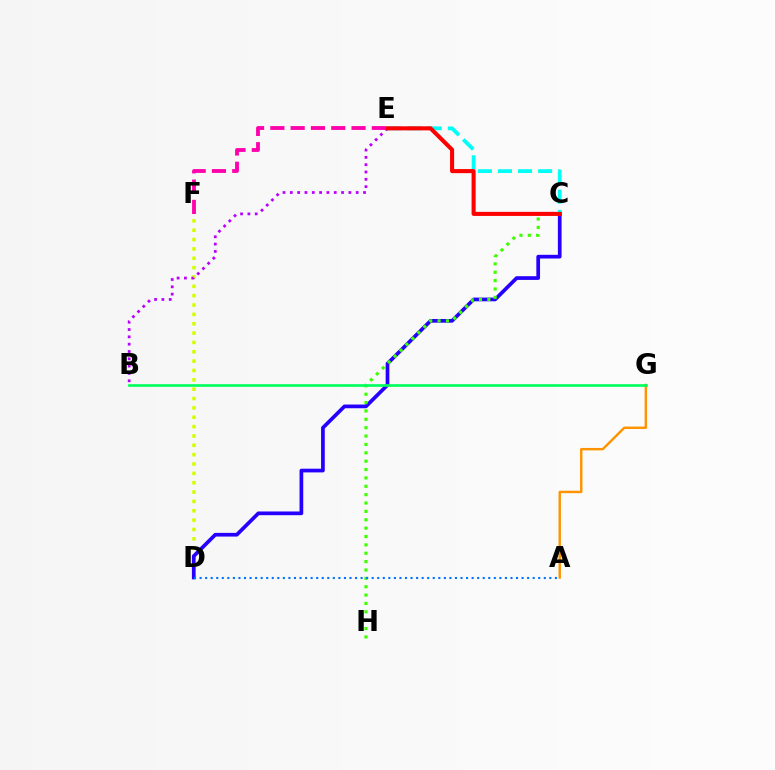{('C', 'E'): [{'color': '#00fff6', 'line_style': 'dashed', 'thickness': 2.73}, {'color': '#ff0000', 'line_style': 'solid', 'thickness': 2.94}], ('D', 'F'): [{'color': '#d1ff00', 'line_style': 'dotted', 'thickness': 2.54}], ('C', 'D'): [{'color': '#2500ff', 'line_style': 'solid', 'thickness': 2.67}], ('C', 'H'): [{'color': '#3dff00', 'line_style': 'dotted', 'thickness': 2.27}], ('A', 'G'): [{'color': '#ff9400', 'line_style': 'solid', 'thickness': 1.75}], ('B', 'E'): [{'color': '#b900ff', 'line_style': 'dotted', 'thickness': 1.99}], ('A', 'D'): [{'color': '#0074ff', 'line_style': 'dotted', 'thickness': 1.51}], ('E', 'F'): [{'color': '#ff00ac', 'line_style': 'dashed', 'thickness': 2.76}], ('B', 'G'): [{'color': '#00ff5c', 'line_style': 'solid', 'thickness': 1.92}]}